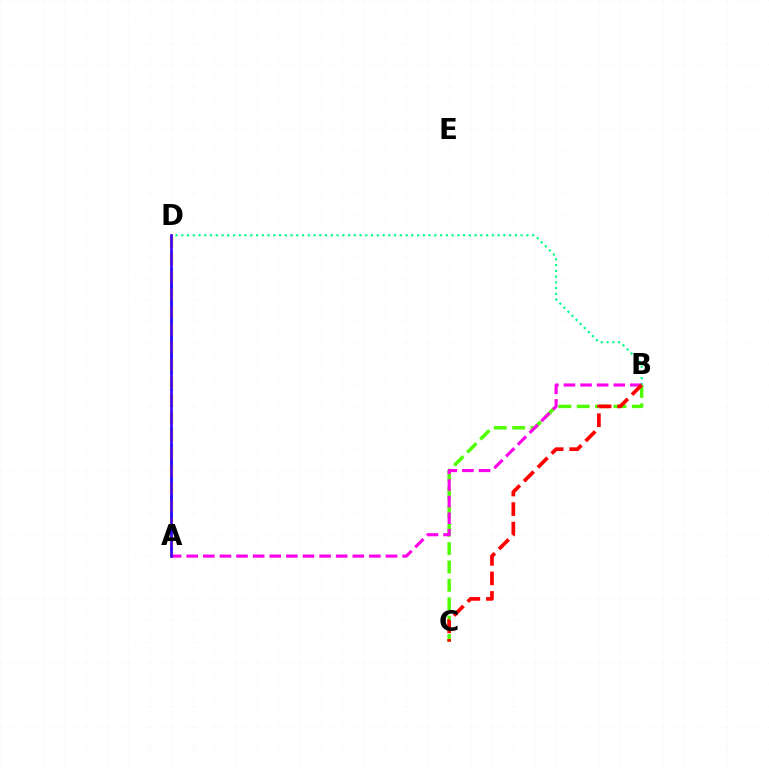{('A', 'D'): [{'color': '#009eff', 'line_style': 'dashed', 'thickness': 2.18}, {'color': '#ffd500', 'line_style': 'dashed', 'thickness': 2.4}, {'color': '#3700ff', 'line_style': 'solid', 'thickness': 1.9}], ('B', 'D'): [{'color': '#00ff86', 'line_style': 'dotted', 'thickness': 1.56}], ('B', 'C'): [{'color': '#4fff00', 'line_style': 'dashed', 'thickness': 2.49}, {'color': '#ff0000', 'line_style': 'dashed', 'thickness': 2.66}], ('A', 'B'): [{'color': '#ff00ed', 'line_style': 'dashed', 'thickness': 2.26}]}